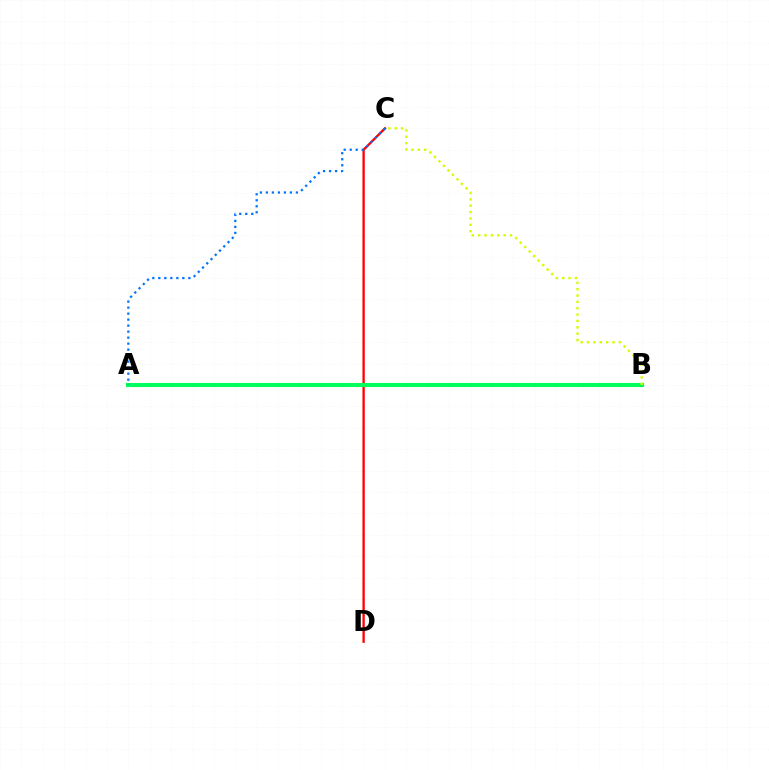{('A', 'B'): [{'color': '#b900ff', 'line_style': 'dotted', 'thickness': 2.15}, {'color': '#00ff5c', 'line_style': 'solid', 'thickness': 2.95}], ('C', 'D'): [{'color': '#ff0000', 'line_style': 'solid', 'thickness': 1.67}], ('B', 'C'): [{'color': '#d1ff00', 'line_style': 'dotted', 'thickness': 1.73}], ('A', 'C'): [{'color': '#0074ff', 'line_style': 'dotted', 'thickness': 1.63}]}